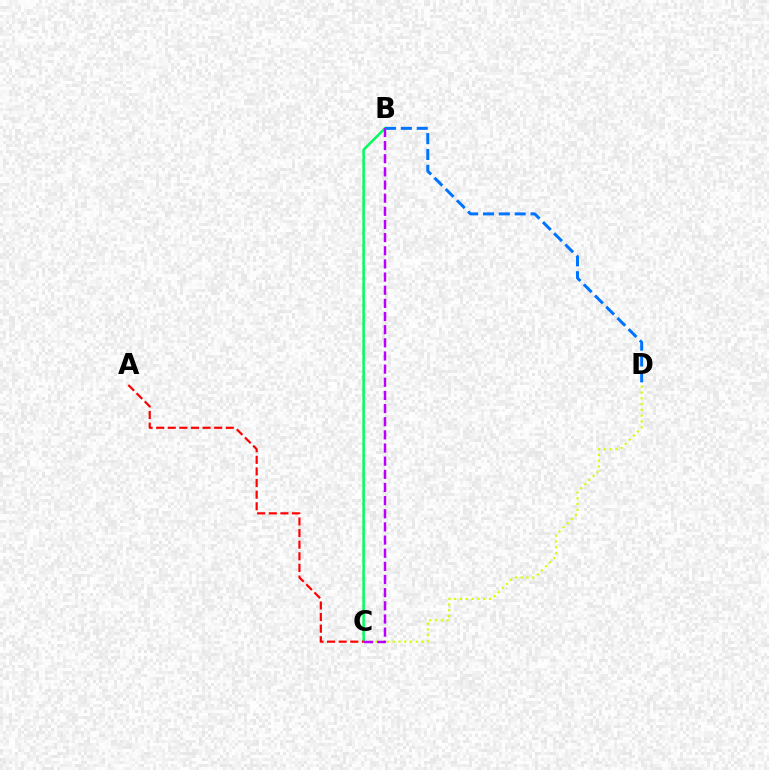{('C', 'D'): [{'color': '#d1ff00', 'line_style': 'dotted', 'thickness': 1.57}], ('B', 'C'): [{'color': '#00ff5c', 'line_style': 'solid', 'thickness': 1.82}, {'color': '#b900ff', 'line_style': 'dashed', 'thickness': 1.79}], ('A', 'C'): [{'color': '#ff0000', 'line_style': 'dashed', 'thickness': 1.58}], ('B', 'D'): [{'color': '#0074ff', 'line_style': 'dashed', 'thickness': 2.15}]}